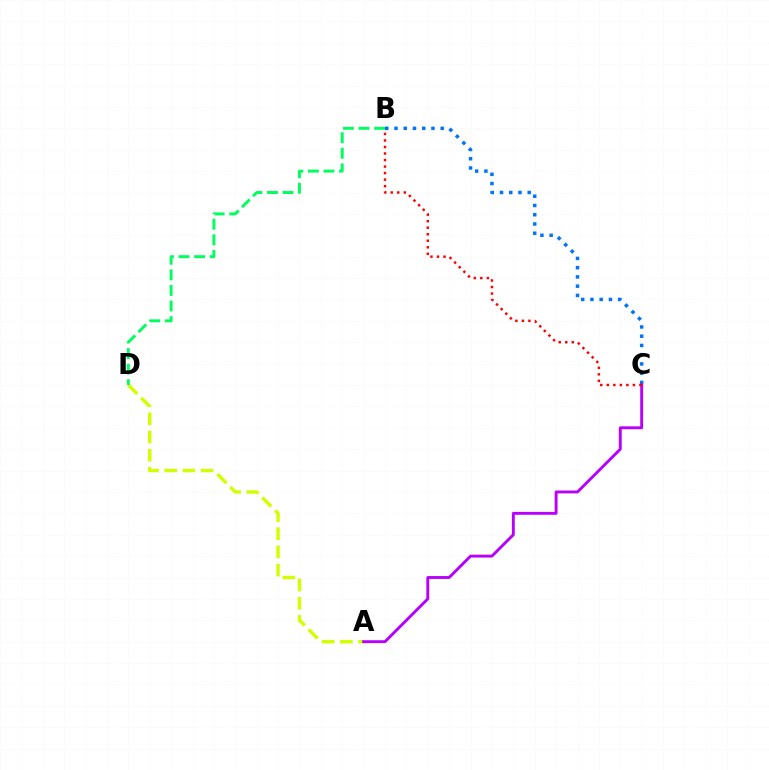{('B', 'C'): [{'color': '#0074ff', 'line_style': 'dotted', 'thickness': 2.51}, {'color': '#ff0000', 'line_style': 'dotted', 'thickness': 1.77}], ('A', 'D'): [{'color': '#d1ff00', 'line_style': 'dashed', 'thickness': 2.47}], ('A', 'C'): [{'color': '#b900ff', 'line_style': 'solid', 'thickness': 2.08}], ('B', 'D'): [{'color': '#00ff5c', 'line_style': 'dashed', 'thickness': 2.11}]}